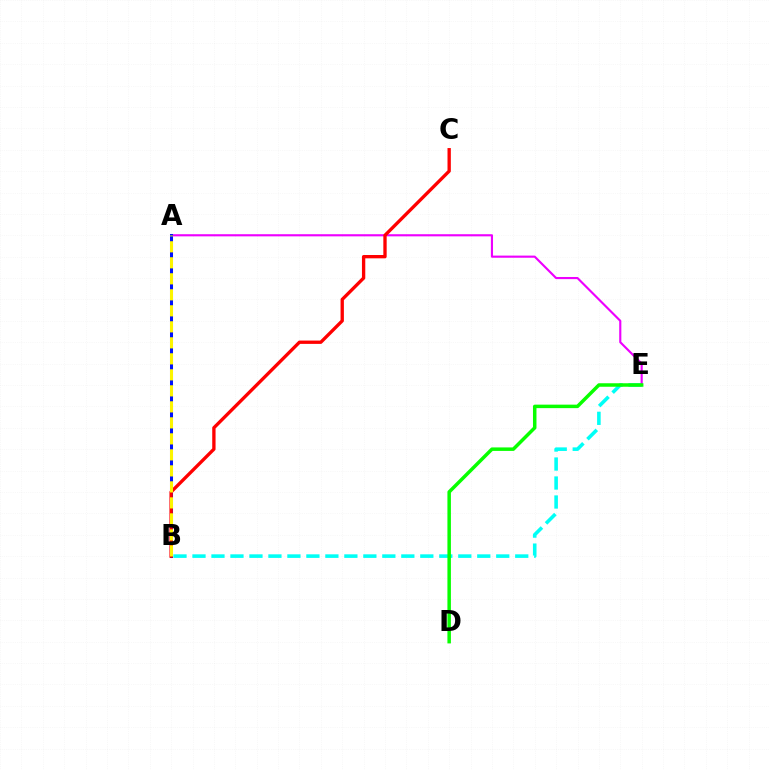{('B', 'E'): [{'color': '#00fff6', 'line_style': 'dashed', 'thickness': 2.58}], ('A', 'E'): [{'color': '#ee00ff', 'line_style': 'solid', 'thickness': 1.54}], ('D', 'E'): [{'color': '#08ff00', 'line_style': 'solid', 'thickness': 2.51}], ('A', 'B'): [{'color': '#0010ff', 'line_style': 'solid', 'thickness': 2.18}, {'color': '#fcf500', 'line_style': 'dashed', 'thickness': 2.17}], ('B', 'C'): [{'color': '#ff0000', 'line_style': 'solid', 'thickness': 2.4}]}